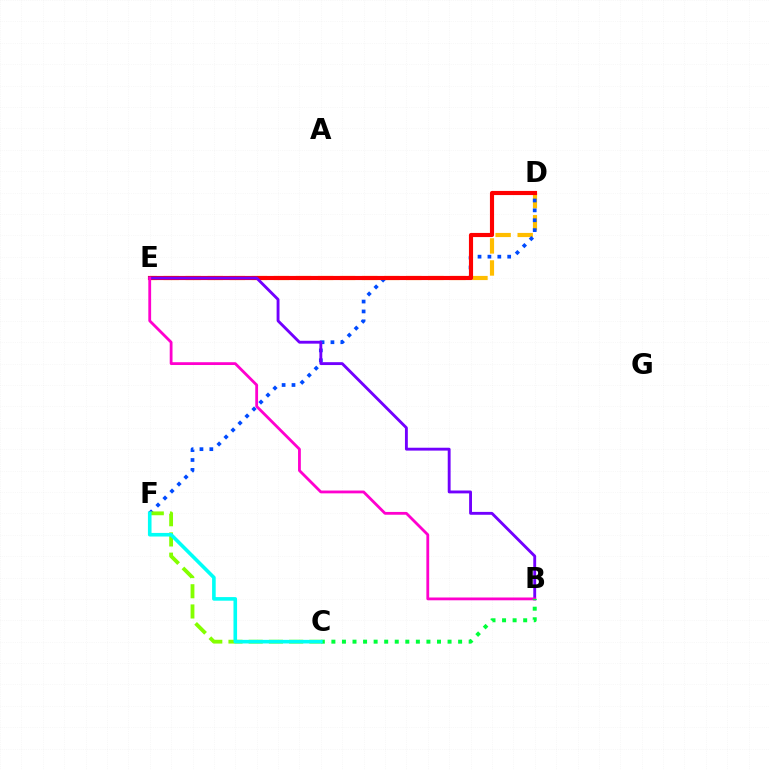{('D', 'E'): [{'color': '#ffbd00', 'line_style': 'dashed', 'thickness': 3.0}, {'color': '#ff0000', 'line_style': 'solid', 'thickness': 2.98}], ('D', 'F'): [{'color': '#004bff', 'line_style': 'dotted', 'thickness': 2.69}], ('B', 'E'): [{'color': '#7200ff', 'line_style': 'solid', 'thickness': 2.07}, {'color': '#ff00cf', 'line_style': 'solid', 'thickness': 2.02}], ('C', 'F'): [{'color': '#84ff00', 'line_style': 'dashed', 'thickness': 2.75}, {'color': '#00fff6', 'line_style': 'solid', 'thickness': 2.59}], ('B', 'C'): [{'color': '#00ff39', 'line_style': 'dotted', 'thickness': 2.87}]}